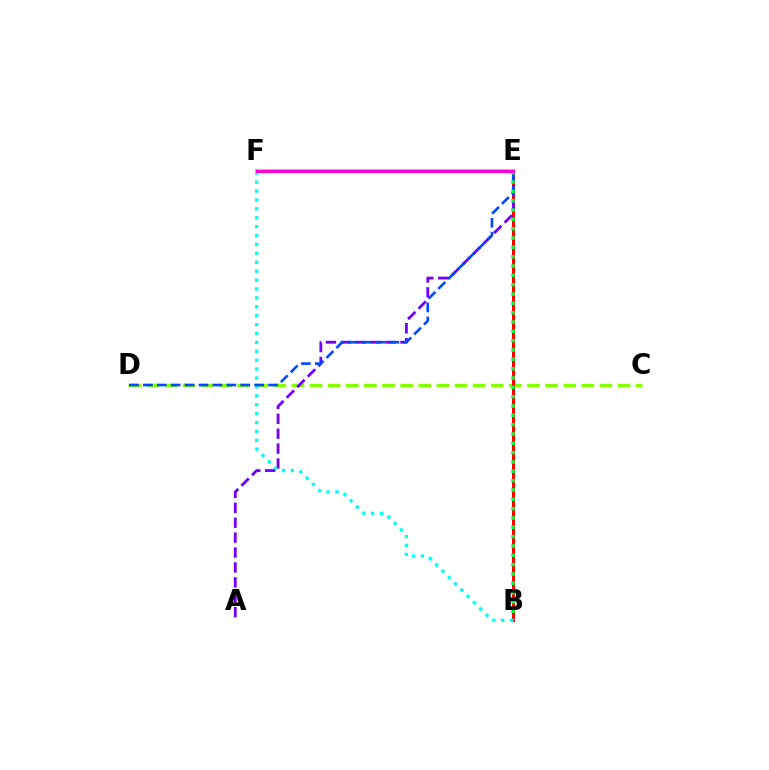{('C', 'D'): [{'color': '#84ff00', 'line_style': 'dashed', 'thickness': 2.46}], ('B', 'E'): [{'color': '#ff0000', 'line_style': 'solid', 'thickness': 2.15}, {'color': '#00ff39', 'line_style': 'dotted', 'thickness': 2.53}], ('A', 'E'): [{'color': '#7200ff', 'line_style': 'dashed', 'thickness': 2.03}], ('B', 'F'): [{'color': '#00fff6', 'line_style': 'dotted', 'thickness': 2.42}], ('D', 'E'): [{'color': '#004bff', 'line_style': 'dashed', 'thickness': 1.89}], ('E', 'F'): [{'color': '#ffbd00', 'line_style': 'solid', 'thickness': 2.87}, {'color': '#ff00cf', 'line_style': 'solid', 'thickness': 2.18}]}